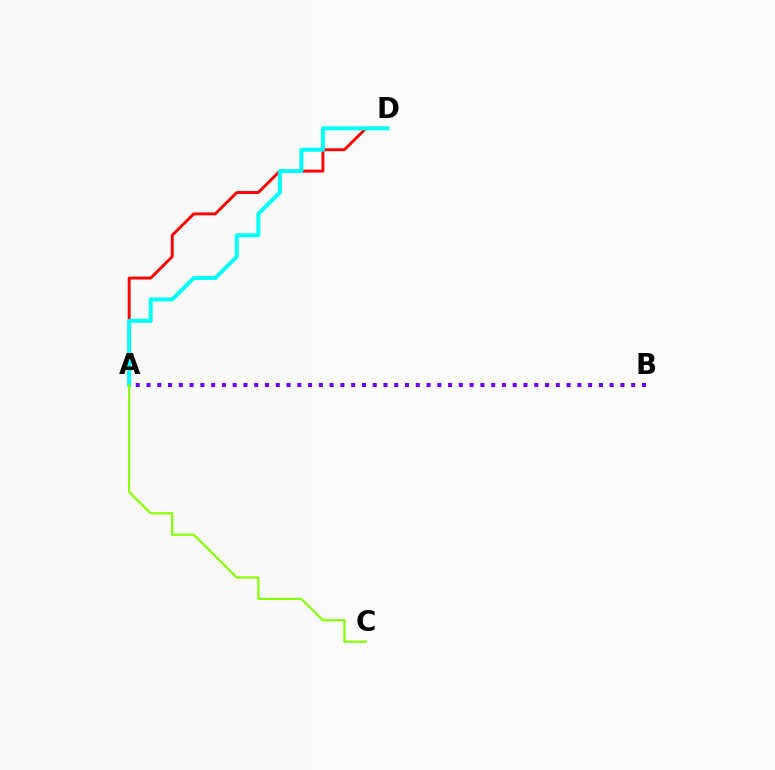{('A', 'D'): [{'color': '#ff0000', 'line_style': 'solid', 'thickness': 2.1}, {'color': '#00fff6', 'line_style': 'solid', 'thickness': 2.87}], ('A', 'B'): [{'color': '#7200ff', 'line_style': 'dotted', 'thickness': 2.93}], ('A', 'C'): [{'color': '#84ff00', 'line_style': 'solid', 'thickness': 1.56}]}